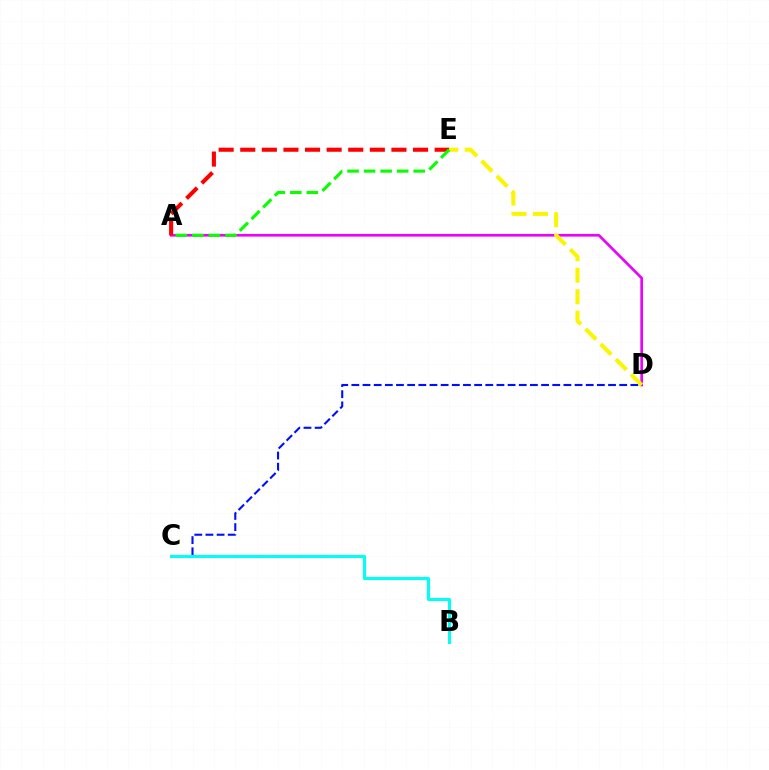{('A', 'D'): [{'color': '#ee00ff', 'line_style': 'solid', 'thickness': 1.92}], ('C', 'D'): [{'color': '#0010ff', 'line_style': 'dashed', 'thickness': 1.52}], ('A', 'E'): [{'color': '#ff0000', 'line_style': 'dashed', 'thickness': 2.93}, {'color': '#08ff00', 'line_style': 'dashed', 'thickness': 2.25}], ('B', 'C'): [{'color': '#00fff6', 'line_style': 'solid', 'thickness': 2.2}], ('D', 'E'): [{'color': '#fcf500', 'line_style': 'dashed', 'thickness': 2.92}]}